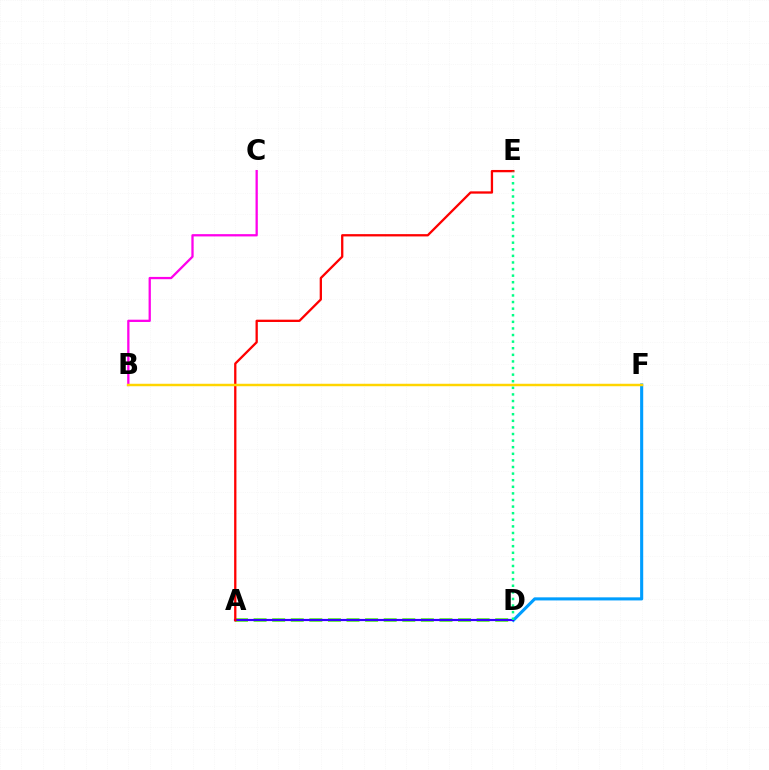{('A', 'D'): [{'color': '#4fff00', 'line_style': 'dashed', 'thickness': 2.53}, {'color': '#3700ff', 'line_style': 'solid', 'thickness': 1.57}], ('D', 'F'): [{'color': '#009eff', 'line_style': 'solid', 'thickness': 2.23}], ('B', 'C'): [{'color': '#ff00ed', 'line_style': 'solid', 'thickness': 1.65}], ('A', 'E'): [{'color': '#ff0000', 'line_style': 'solid', 'thickness': 1.65}], ('B', 'F'): [{'color': '#ffd500', 'line_style': 'solid', 'thickness': 1.78}], ('D', 'E'): [{'color': '#00ff86', 'line_style': 'dotted', 'thickness': 1.79}]}